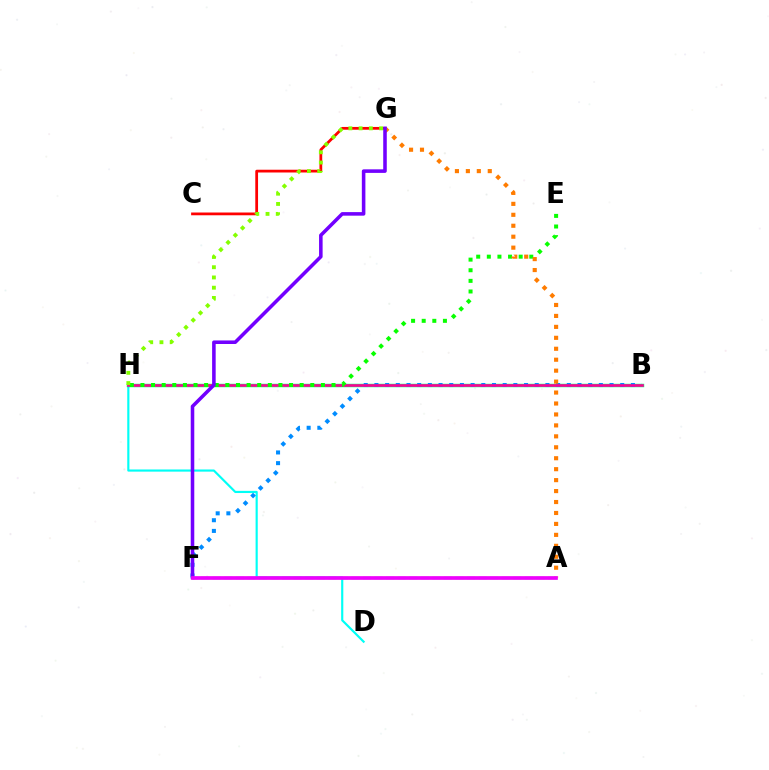{('C', 'G'): [{'color': '#ff0000', 'line_style': 'solid', 'thickness': 1.99}], ('D', 'H'): [{'color': '#00fff6', 'line_style': 'solid', 'thickness': 1.56}], ('B', 'H'): [{'color': '#00ff74', 'line_style': 'solid', 'thickness': 2.48}, {'color': '#ff0094', 'line_style': 'solid', 'thickness': 1.87}], ('B', 'F'): [{'color': '#008cff', 'line_style': 'dotted', 'thickness': 2.9}], ('E', 'H'): [{'color': '#08ff00', 'line_style': 'dotted', 'thickness': 2.88}], ('A', 'G'): [{'color': '#ff7c00', 'line_style': 'dotted', 'thickness': 2.97}], ('F', 'G'): [{'color': '#7200ff', 'line_style': 'solid', 'thickness': 2.56}], ('A', 'F'): [{'color': '#0010ff', 'line_style': 'dashed', 'thickness': 1.57}, {'color': '#fcf500', 'line_style': 'solid', 'thickness': 1.67}, {'color': '#ee00ff', 'line_style': 'solid', 'thickness': 2.64}], ('G', 'H'): [{'color': '#84ff00', 'line_style': 'dotted', 'thickness': 2.78}]}